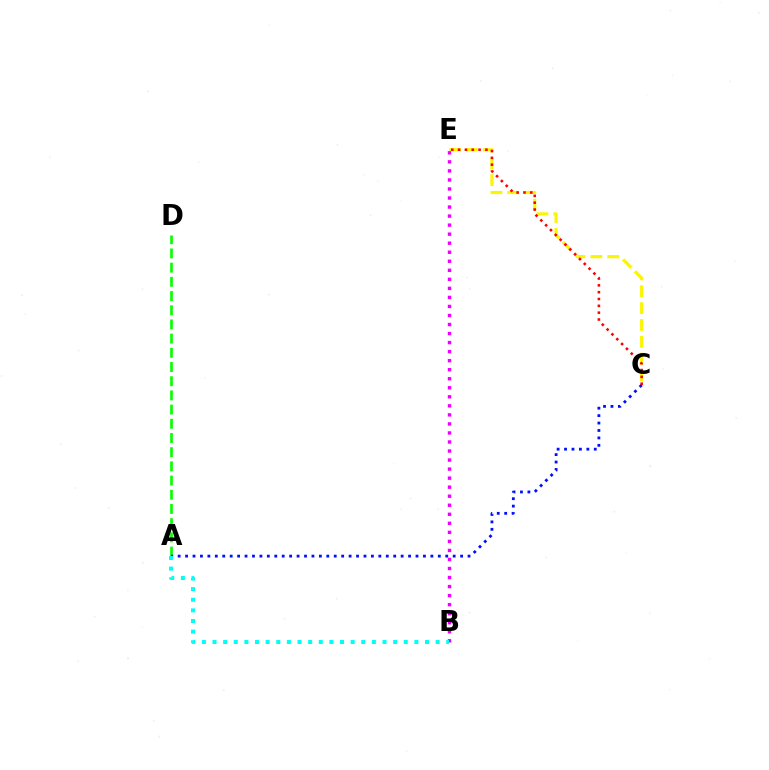{('A', 'D'): [{'color': '#08ff00', 'line_style': 'dashed', 'thickness': 1.93}], ('A', 'C'): [{'color': '#0010ff', 'line_style': 'dotted', 'thickness': 2.02}], ('C', 'E'): [{'color': '#fcf500', 'line_style': 'dashed', 'thickness': 2.29}, {'color': '#ff0000', 'line_style': 'dotted', 'thickness': 1.86}], ('B', 'E'): [{'color': '#ee00ff', 'line_style': 'dotted', 'thickness': 2.46}], ('A', 'B'): [{'color': '#00fff6', 'line_style': 'dotted', 'thickness': 2.89}]}